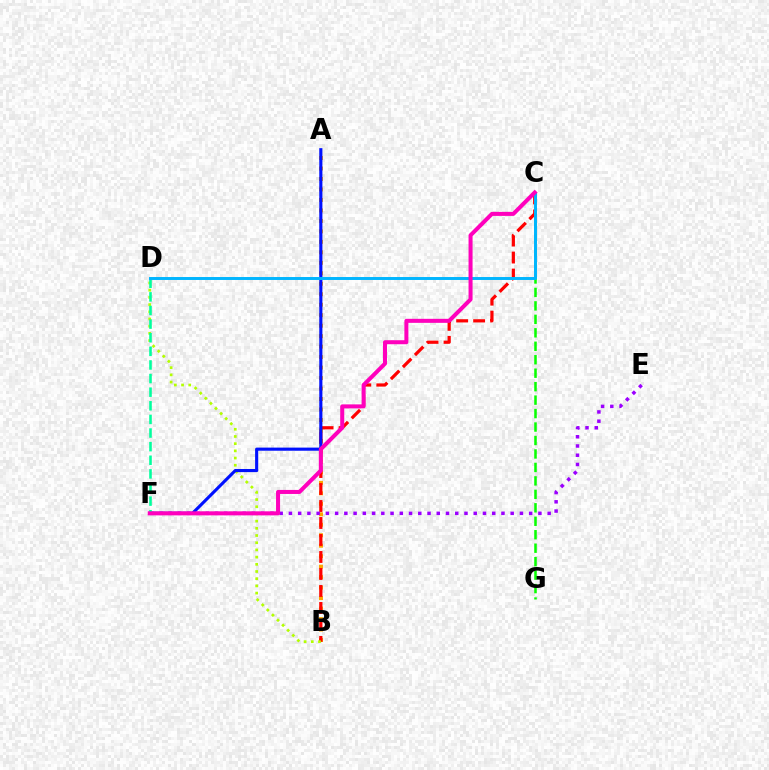{('A', 'B'): [{'color': '#ffa500', 'line_style': 'dotted', 'thickness': 2.85}], ('C', 'G'): [{'color': '#08ff00', 'line_style': 'dashed', 'thickness': 1.83}], ('B', 'C'): [{'color': '#ff0000', 'line_style': 'dashed', 'thickness': 2.31}], ('B', 'D'): [{'color': '#b3ff00', 'line_style': 'dotted', 'thickness': 1.95}], ('E', 'F'): [{'color': '#9b00ff', 'line_style': 'dotted', 'thickness': 2.51}], ('A', 'F'): [{'color': '#0010ff', 'line_style': 'solid', 'thickness': 2.25}], ('D', 'F'): [{'color': '#00ff9d', 'line_style': 'dashed', 'thickness': 1.85}], ('C', 'D'): [{'color': '#00b5ff', 'line_style': 'solid', 'thickness': 2.12}], ('C', 'F'): [{'color': '#ff00bd', 'line_style': 'solid', 'thickness': 2.9}]}